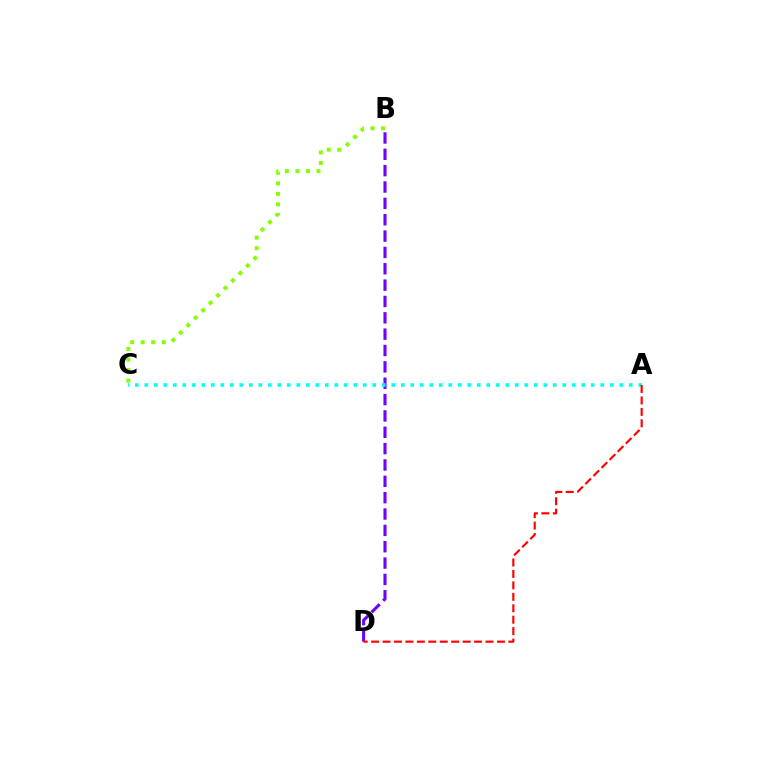{('B', 'D'): [{'color': '#7200ff', 'line_style': 'dashed', 'thickness': 2.22}], ('B', 'C'): [{'color': '#84ff00', 'line_style': 'dotted', 'thickness': 2.86}], ('A', 'C'): [{'color': '#00fff6', 'line_style': 'dotted', 'thickness': 2.58}], ('A', 'D'): [{'color': '#ff0000', 'line_style': 'dashed', 'thickness': 1.55}]}